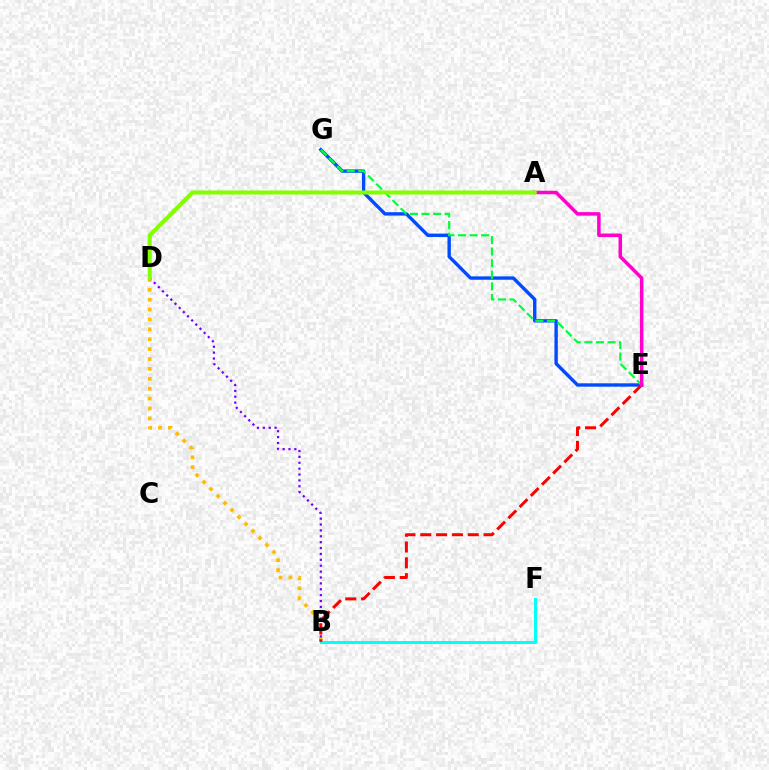{('E', 'G'): [{'color': '#004bff', 'line_style': 'solid', 'thickness': 2.43}, {'color': '#00ff39', 'line_style': 'dashed', 'thickness': 1.57}], ('B', 'F'): [{'color': '#00fff6', 'line_style': 'solid', 'thickness': 2.12}], ('B', 'D'): [{'color': '#ffbd00', 'line_style': 'dotted', 'thickness': 2.69}, {'color': '#7200ff', 'line_style': 'dotted', 'thickness': 1.6}], ('B', 'E'): [{'color': '#ff0000', 'line_style': 'dashed', 'thickness': 2.15}], ('A', 'E'): [{'color': '#ff00cf', 'line_style': 'solid', 'thickness': 2.52}], ('A', 'D'): [{'color': '#84ff00', 'line_style': 'solid', 'thickness': 2.93}]}